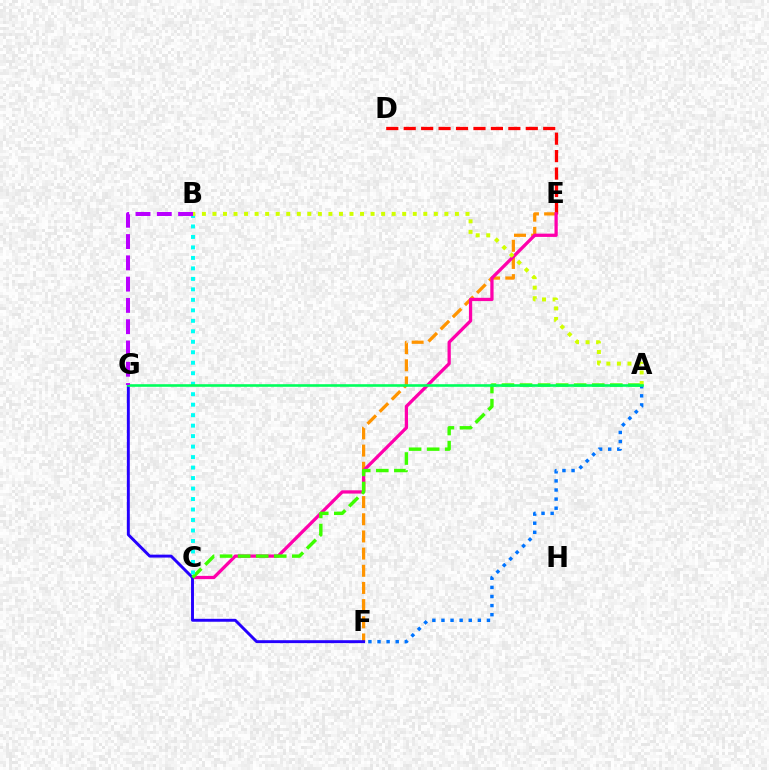{('D', 'E'): [{'color': '#ff0000', 'line_style': 'dashed', 'thickness': 2.37}], ('E', 'F'): [{'color': '#ff9400', 'line_style': 'dashed', 'thickness': 2.33}], ('C', 'E'): [{'color': '#ff00ac', 'line_style': 'solid', 'thickness': 2.35}], ('F', 'G'): [{'color': '#2500ff', 'line_style': 'solid', 'thickness': 2.11}], ('A', 'C'): [{'color': '#3dff00', 'line_style': 'dashed', 'thickness': 2.45}], ('B', 'C'): [{'color': '#00fff6', 'line_style': 'dotted', 'thickness': 2.85}], ('A', 'B'): [{'color': '#d1ff00', 'line_style': 'dotted', 'thickness': 2.86}], ('A', 'F'): [{'color': '#0074ff', 'line_style': 'dotted', 'thickness': 2.47}], ('A', 'G'): [{'color': '#00ff5c', 'line_style': 'solid', 'thickness': 1.88}], ('B', 'G'): [{'color': '#b900ff', 'line_style': 'dashed', 'thickness': 2.89}]}